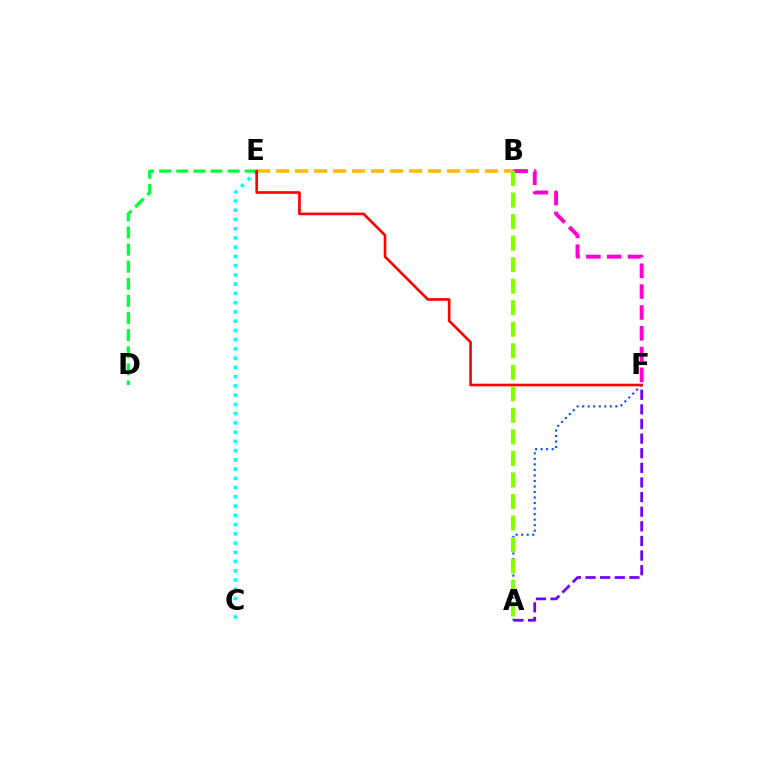{('C', 'E'): [{'color': '#00fff6', 'line_style': 'dotted', 'thickness': 2.51}], ('D', 'E'): [{'color': '#00ff39', 'line_style': 'dashed', 'thickness': 2.33}], ('A', 'F'): [{'color': '#7200ff', 'line_style': 'dashed', 'thickness': 1.99}, {'color': '#004bff', 'line_style': 'dotted', 'thickness': 1.5}], ('B', 'E'): [{'color': '#ffbd00', 'line_style': 'dashed', 'thickness': 2.58}], ('B', 'F'): [{'color': '#ff00cf', 'line_style': 'dashed', 'thickness': 2.83}], ('E', 'F'): [{'color': '#ff0000', 'line_style': 'solid', 'thickness': 1.9}], ('A', 'B'): [{'color': '#84ff00', 'line_style': 'dashed', 'thickness': 2.92}]}